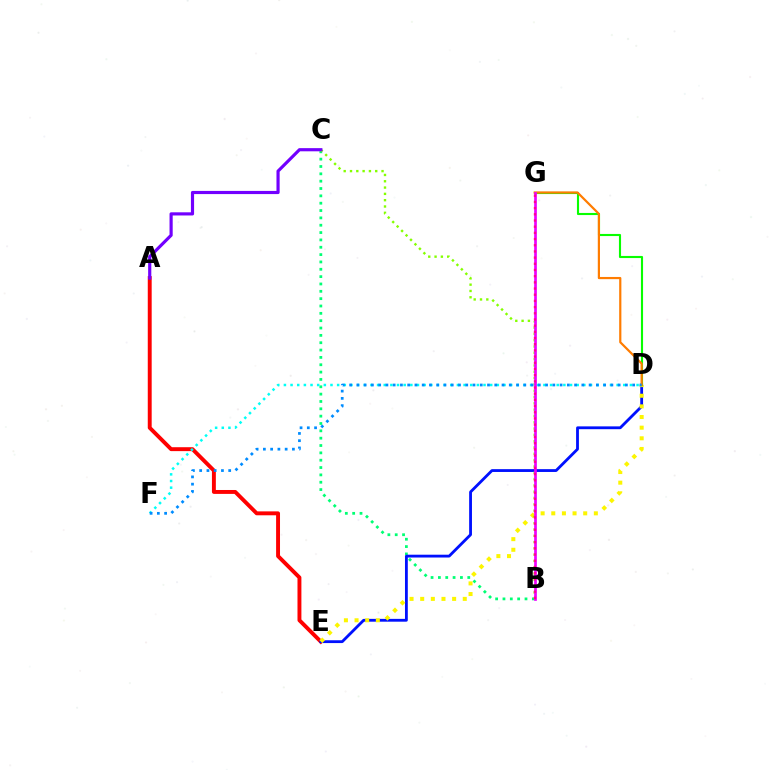{('A', 'E'): [{'color': '#ff0000', 'line_style': 'solid', 'thickness': 2.82}], ('B', 'C'): [{'color': '#00ff74', 'line_style': 'dotted', 'thickness': 2.0}, {'color': '#84ff00', 'line_style': 'dotted', 'thickness': 1.71}], ('D', 'E'): [{'color': '#0010ff', 'line_style': 'solid', 'thickness': 2.03}, {'color': '#fcf500', 'line_style': 'dotted', 'thickness': 2.89}], ('D', 'F'): [{'color': '#00fff6', 'line_style': 'dotted', 'thickness': 1.81}, {'color': '#008cff', 'line_style': 'dotted', 'thickness': 1.97}], ('D', 'G'): [{'color': '#08ff00', 'line_style': 'solid', 'thickness': 1.53}, {'color': '#ff7c00', 'line_style': 'solid', 'thickness': 1.58}], ('B', 'G'): [{'color': '#ee00ff', 'line_style': 'solid', 'thickness': 1.93}, {'color': '#ff0094', 'line_style': 'dotted', 'thickness': 1.68}], ('A', 'C'): [{'color': '#7200ff', 'line_style': 'solid', 'thickness': 2.28}]}